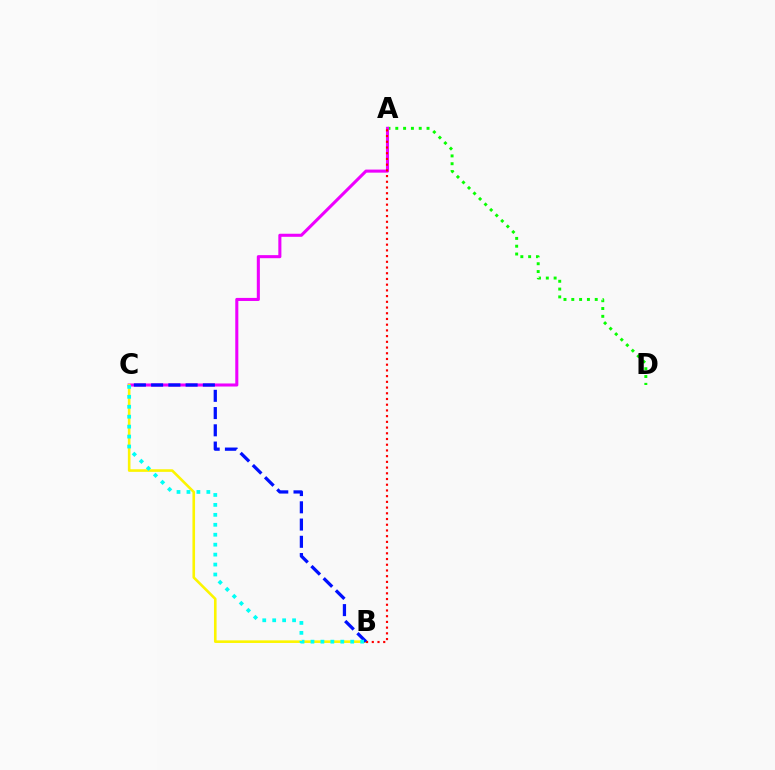{('A', 'D'): [{'color': '#08ff00', 'line_style': 'dotted', 'thickness': 2.12}], ('A', 'C'): [{'color': '#ee00ff', 'line_style': 'solid', 'thickness': 2.21}], ('B', 'C'): [{'color': '#fcf500', 'line_style': 'solid', 'thickness': 1.88}, {'color': '#0010ff', 'line_style': 'dashed', 'thickness': 2.34}, {'color': '#00fff6', 'line_style': 'dotted', 'thickness': 2.7}], ('A', 'B'): [{'color': '#ff0000', 'line_style': 'dotted', 'thickness': 1.55}]}